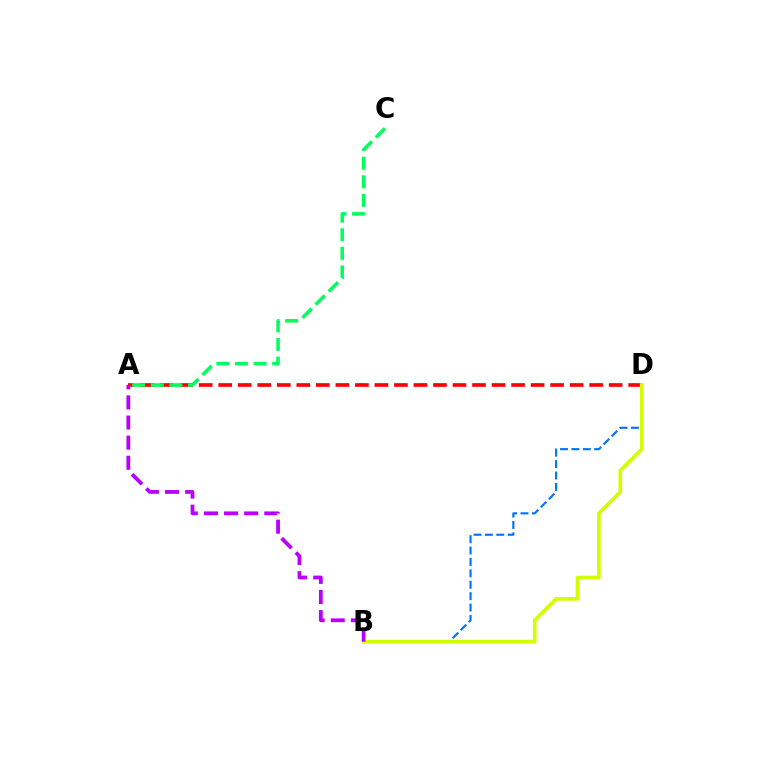{('A', 'D'): [{'color': '#ff0000', 'line_style': 'dashed', 'thickness': 2.65}], ('B', 'D'): [{'color': '#0074ff', 'line_style': 'dashed', 'thickness': 1.55}, {'color': '#d1ff00', 'line_style': 'solid', 'thickness': 2.64}], ('A', 'C'): [{'color': '#00ff5c', 'line_style': 'dashed', 'thickness': 2.53}], ('A', 'B'): [{'color': '#b900ff', 'line_style': 'dashed', 'thickness': 2.73}]}